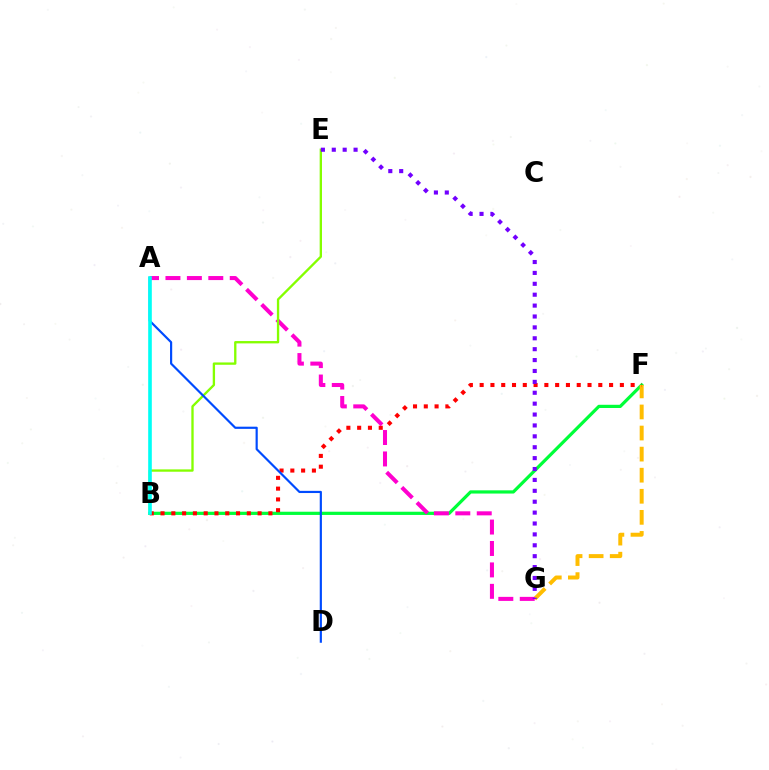{('B', 'F'): [{'color': '#00ff39', 'line_style': 'solid', 'thickness': 2.31}, {'color': '#ff0000', 'line_style': 'dotted', 'thickness': 2.93}], ('F', 'G'): [{'color': '#ffbd00', 'line_style': 'dashed', 'thickness': 2.86}], ('A', 'G'): [{'color': '#ff00cf', 'line_style': 'dashed', 'thickness': 2.91}], ('B', 'E'): [{'color': '#84ff00', 'line_style': 'solid', 'thickness': 1.68}], ('A', 'D'): [{'color': '#004bff', 'line_style': 'solid', 'thickness': 1.57}], ('E', 'G'): [{'color': '#7200ff', 'line_style': 'dotted', 'thickness': 2.96}], ('A', 'B'): [{'color': '#00fff6', 'line_style': 'solid', 'thickness': 2.61}]}